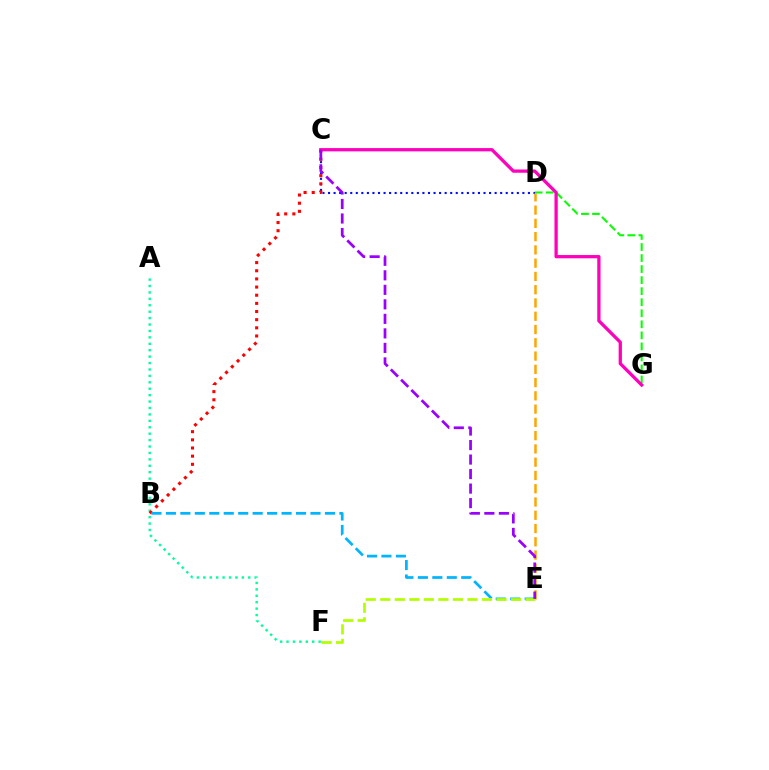{('D', 'G'): [{'color': '#08ff00', 'line_style': 'dashed', 'thickness': 1.5}], ('C', 'D'): [{'color': '#0010ff', 'line_style': 'dotted', 'thickness': 1.51}], ('D', 'E'): [{'color': '#ffa500', 'line_style': 'dashed', 'thickness': 1.8}], ('A', 'F'): [{'color': '#00ff9d', 'line_style': 'dotted', 'thickness': 1.74}], ('B', 'C'): [{'color': '#ff0000', 'line_style': 'dotted', 'thickness': 2.21}], ('C', 'G'): [{'color': '#ff00bd', 'line_style': 'solid', 'thickness': 2.35}], ('B', 'E'): [{'color': '#00b5ff', 'line_style': 'dashed', 'thickness': 1.96}], ('E', 'F'): [{'color': '#b3ff00', 'line_style': 'dashed', 'thickness': 1.97}], ('C', 'E'): [{'color': '#9b00ff', 'line_style': 'dashed', 'thickness': 1.97}]}